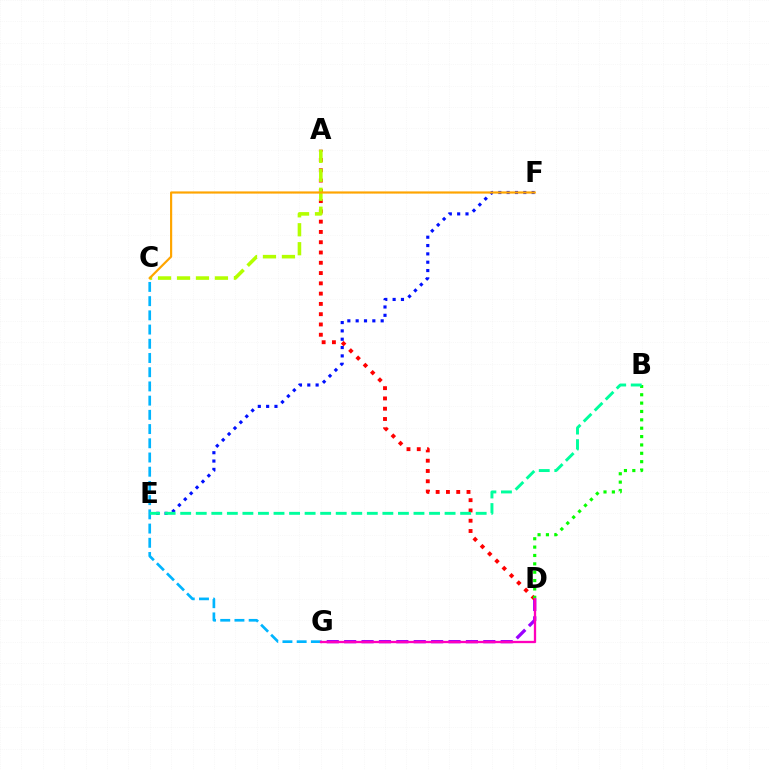{('E', 'F'): [{'color': '#0010ff', 'line_style': 'dotted', 'thickness': 2.26}], ('D', 'G'): [{'color': '#9b00ff', 'line_style': 'dashed', 'thickness': 2.36}, {'color': '#ff00bd', 'line_style': 'solid', 'thickness': 1.66}], ('C', 'G'): [{'color': '#00b5ff', 'line_style': 'dashed', 'thickness': 1.93}], ('A', 'D'): [{'color': '#ff0000', 'line_style': 'dotted', 'thickness': 2.79}], ('A', 'C'): [{'color': '#b3ff00', 'line_style': 'dashed', 'thickness': 2.58}], ('B', 'D'): [{'color': '#08ff00', 'line_style': 'dotted', 'thickness': 2.27}], ('C', 'F'): [{'color': '#ffa500', 'line_style': 'solid', 'thickness': 1.57}], ('B', 'E'): [{'color': '#00ff9d', 'line_style': 'dashed', 'thickness': 2.11}]}